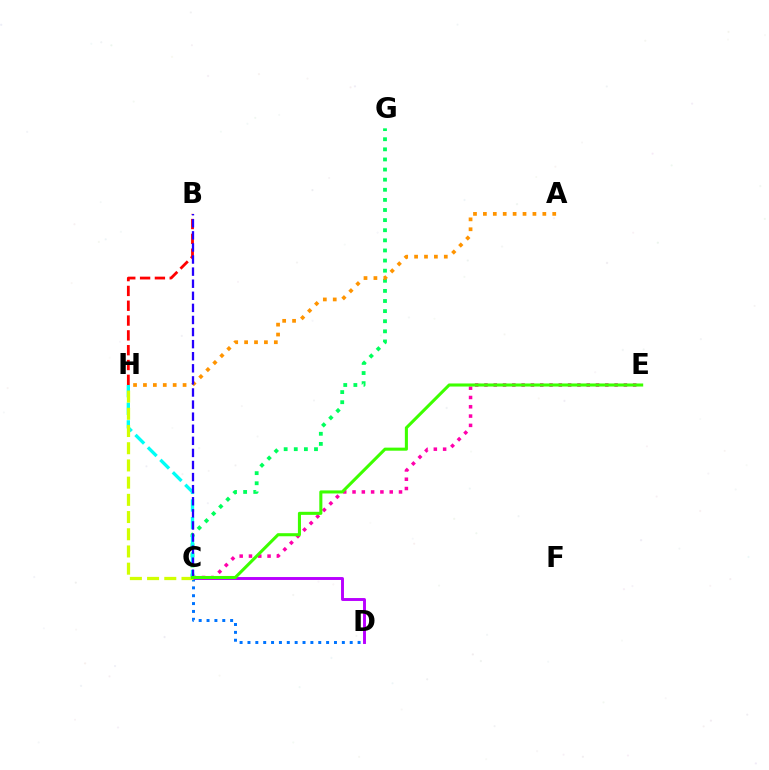{('C', 'G'): [{'color': '#00ff5c', 'line_style': 'dotted', 'thickness': 2.75}], ('C', 'D'): [{'color': '#0074ff', 'line_style': 'dotted', 'thickness': 2.14}, {'color': '#b900ff', 'line_style': 'solid', 'thickness': 2.1}], ('B', 'H'): [{'color': '#ff0000', 'line_style': 'dashed', 'thickness': 2.01}], ('A', 'H'): [{'color': '#ff9400', 'line_style': 'dotted', 'thickness': 2.69}], ('C', 'E'): [{'color': '#ff00ac', 'line_style': 'dotted', 'thickness': 2.53}, {'color': '#3dff00', 'line_style': 'solid', 'thickness': 2.21}], ('C', 'H'): [{'color': '#00fff6', 'line_style': 'dashed', 'thickness': 2.39}, {'color': '#d1ff00', 'line_style': 'dashed', 'thickness': 2.34}], ('B', 'C'): [{'color': '#2500ff', 'line_style': 'dashed', 'thickness': 1.64}]}